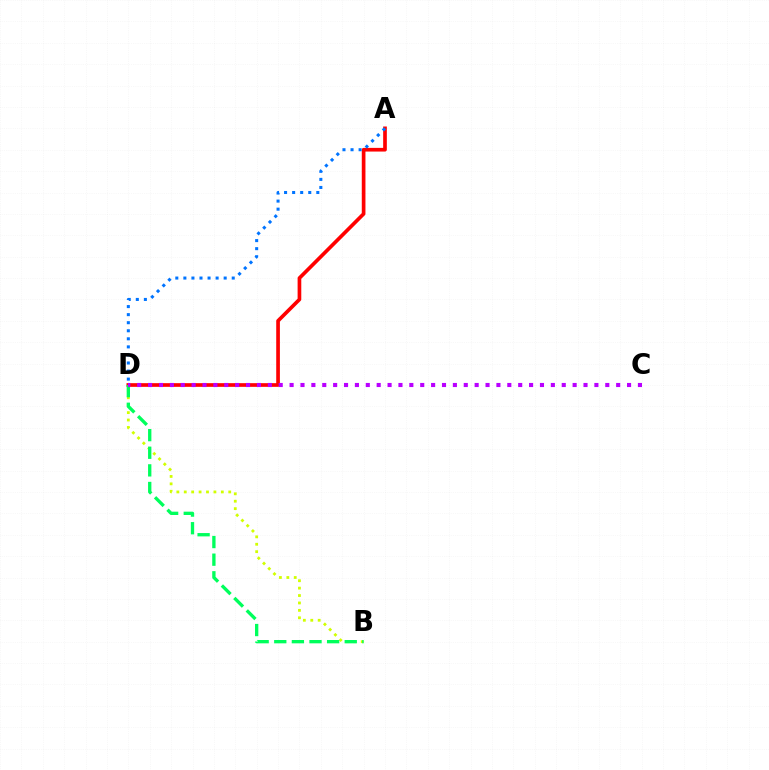{('B', 'D'): [{'color': '#d1ff00', 'line_style': 'dotted', 'thickness': 2.01}, {'color': '#00ff5c', 'line_style': 'dashed', 'thickness': 2.39}], ('A', 'D'): [{'color': '#ff0000', 'line_style': 'solid', 'thickness': 2.65}, {'color': '#0074ff', 'line_style': 'dotted', 'thickness': 2.19}], ('C', 'D'): [{'color': '#b900ff', 'line_style': 'dotted', 'thickness': 2.96}]}